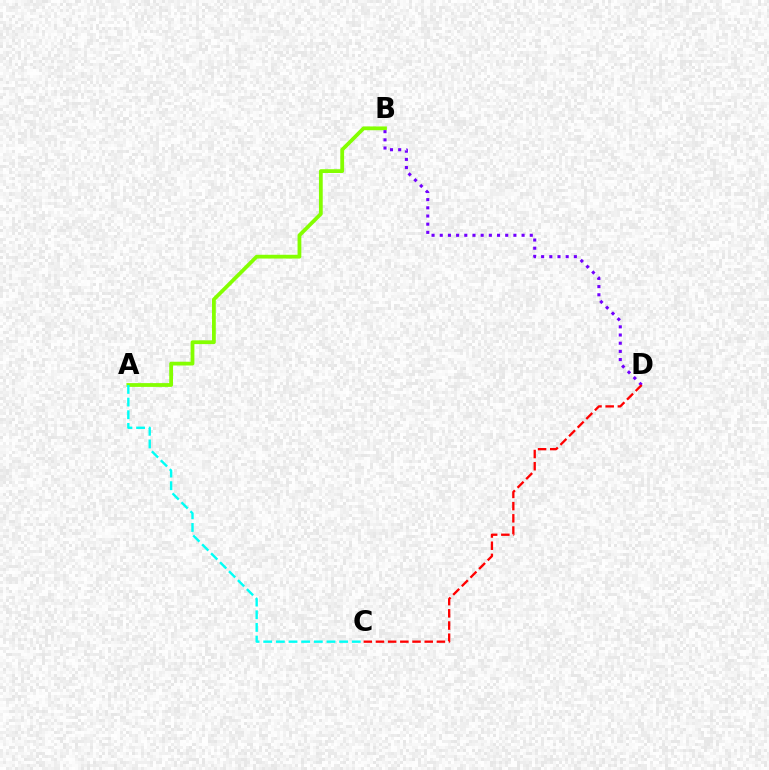{('A', 'B'): [{'color': '#84ff00', 'line_style': 'solid', 'thickness': 2.72}], ('B', 'D'): [{'color': '#7200ff', 'line_style': 'dotted', 'thickness': 2.22}], ('A', 'C'): [{'color': '#00fff6', 'line_style': 'dashed', 'thickness': 1.72}], ('C', 'D'): [{'color': '#ff0000', 'line_style': 'dashed', 'thickness': 1.66}]}